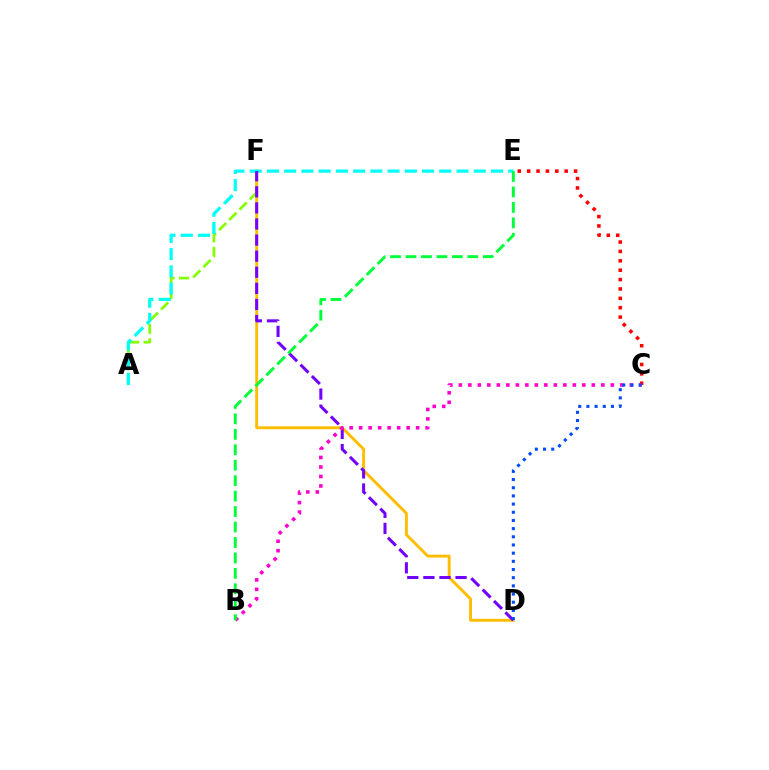{('A', 'F'): [{'color': '#84ff00', 'line_style': 'dashed', 'thickness': 1.97}], ('D', 'F'): [{'color': '#ffbd00', 'line_style': 'solid', 'thickness': 2.09}, {'color': '#7200ff', 'line_style': 'dashed', 'thickness': 2.19}], ('A', 'E'): [{'color': '#00fff6', 'line_style': 'dashed', 'thickness': 2.34}], ('C', 'E'): [{'color': '#ff0000', 'line_style': 'dotted', 'thickness': 2.55}], ('B', 'C'): [{'color': '#ff00cf', 'line_style': 'dotted', 'thickness': 2.58}], ('C', 'D'): [{'color': '#004bff', 'line_style': 'dotted', 'thickness': 2.22}], ('B', 'E'): [{'color': '#00ff39', 'line_style': 'dashed', 'thickness': 2.1}]}